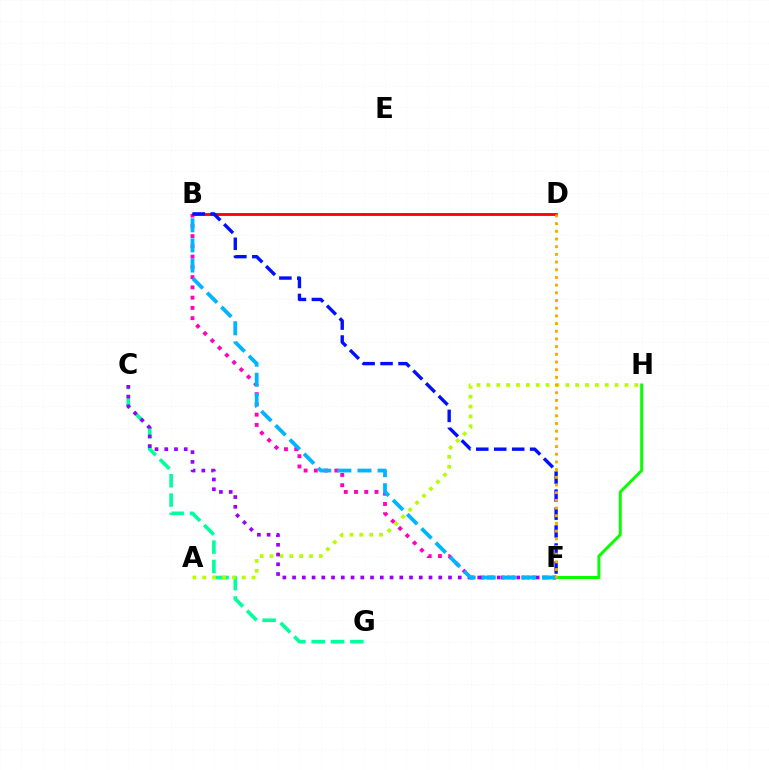{('B', 'F'): [{'color': '#ff00bd', 'line_style': 'dotted', 'thickness': 2.79}, {'color': '#0010ff', 'line_style': 'dashed', 'thickness': 2.44}, {'color': '#00b5ff', 'line_style': 'dashed', 'thickness': 2.73}], ('C', 'G'): [{'color': '#00ff9d', 'line_style': 'dashed', 'thickness': 2.62}], ('F', 'H'): [{'color': '#08ff00', 'line_style': 'solid', 'thickness': 2.14}], ('B', 'D'): [{'color': '#ff0000', 'line_style': 'solid', 'thickness': 2.04}], ('A', 'H'): [{'color': '#b3ff00', 'line_style': 'dotted', 'thickness': 2.68}], ('C', 'F'): [{'color': '#9b00ff', 'line_style': 'dotted', 'thickness': 2.65}], ('D', 'F'): [{'color': '#ffa500', 'line_style': 'dotted', 'thickness': 2.09}]}